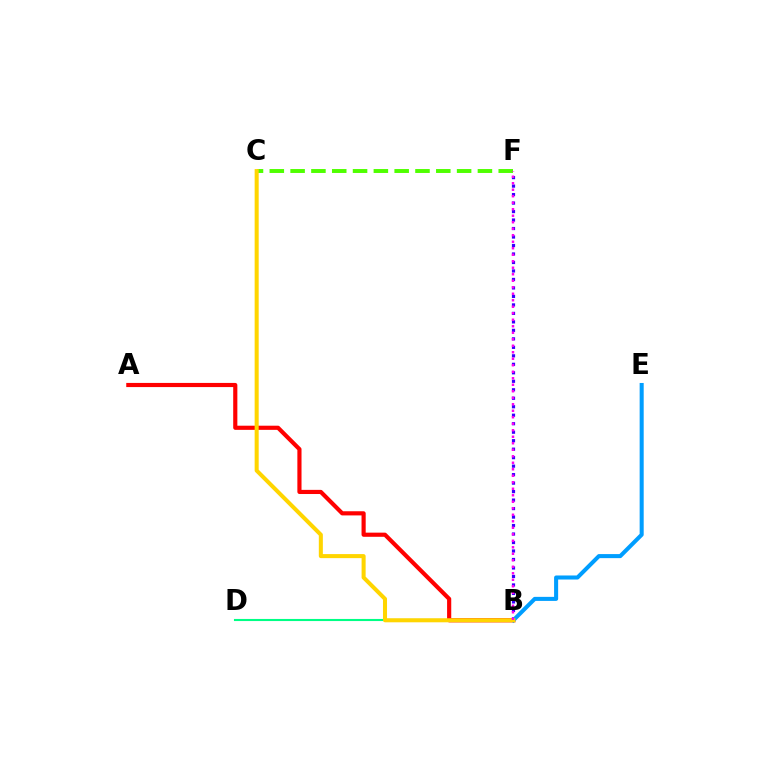{('C', 'F'): [{'color': '#4fff00', 'line_style': 'dashed', 'thickness': 2.83}], ('B', 'F'): [{'color': '#3700ff', 'line_style': 'dotted', 'thickness': 2.31}, {'color': '#ff00ed', 'line_style': 'dotted', 'thickness': 1.77}], ('B', 'D'): [{'color': '#00ff86', 'line_style': 'solid', 'thickness': 1.51}], ('A', 'B'): [{'color': '#ff0000', 'line_style': 'solid', 'thickness': 2.99}], ('B', 'E'): [{'color': '#009eff', 'line_style': 'solid', 'thickness': 2.91}], ('B', 'C'): [{'color': '#ffd500', 'line_style': 'solid', 'thickness': 2.91}]}